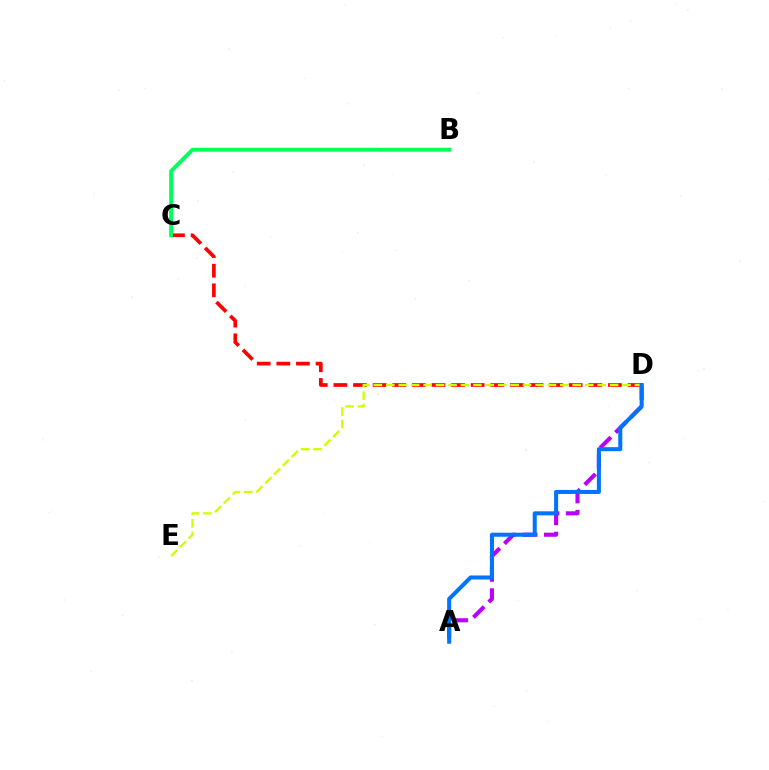{('A', 'D'): [{'color': '#b900ff', 'line_style': 'dashed', 'thickness': 2.94}, {'color': '#0074ff', 'line_style': 'solid', 'thickness': 2.91}], ('C', 'D'): [{'color': '#ff0000', 'line_style': 'dashed', 'thickness': 2.66}], ('D', 'E'): [{'color': '#d1ff00', 'line_style': 'dashed', 'thickness': 1.69}], ('B', 'C'): [{'color': '#00ff5c', 'line_style': 'solid', 'thickness': 2.82}]}